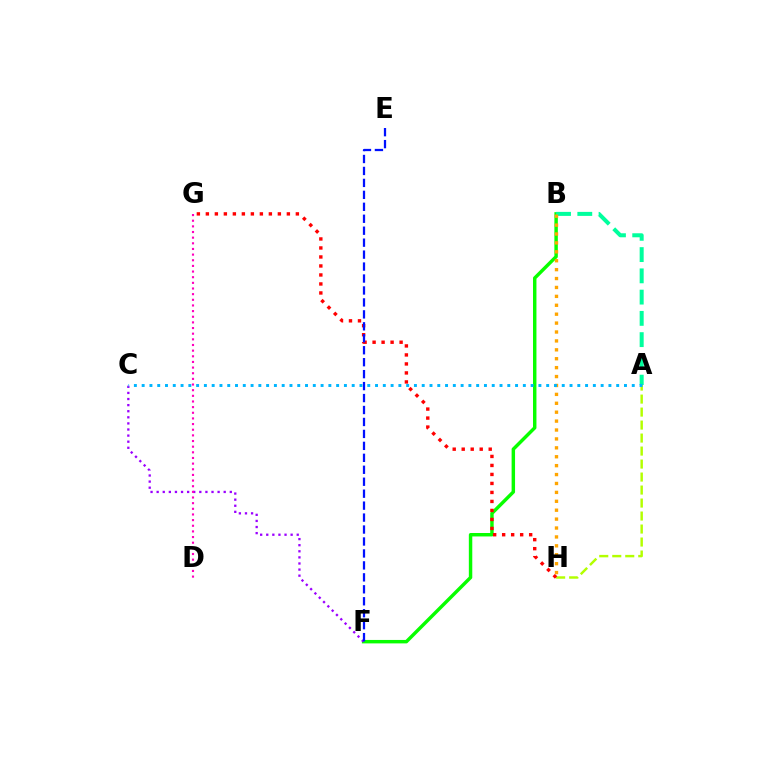{('B', 'F'): [{'color': '#08ff00', 'line_style': 'solid', 'thickness': 2.48}], ('A', 'H'): [{'color': '#b3ff00', 'line_style': 'dashed', 'thickness': 1.77}], ('C', 'F'): [{'color': '#9b00ff', 'line_style': 'dotted', 'thickness': 1.66}], ('G', 'H'): [{'color': '#ff0000', 'line_style': 'dotted', 'thickness': 2.45}], ('A', 'B'): [{'color': '#00ff9d', 'line_style': 'dashed', 'thickness': 2.89}], ('B', 'H'): [{'color': '#ffa500', 'line_style': 'dotted', 'thickness': 2.42}], ('E', 'F'): [{'color': '#0010ff', 'line_style': 'dashed', 'thickness': 1.62}], ('A', 'C'): [{'color': '#00b5ff', 'line_style': 'dotted', 'thickness': 2.11}], ('D', 'G'): [{'color': '#ff00bd', 'line_style': 'dotted', 'thickness': 1.53}]}